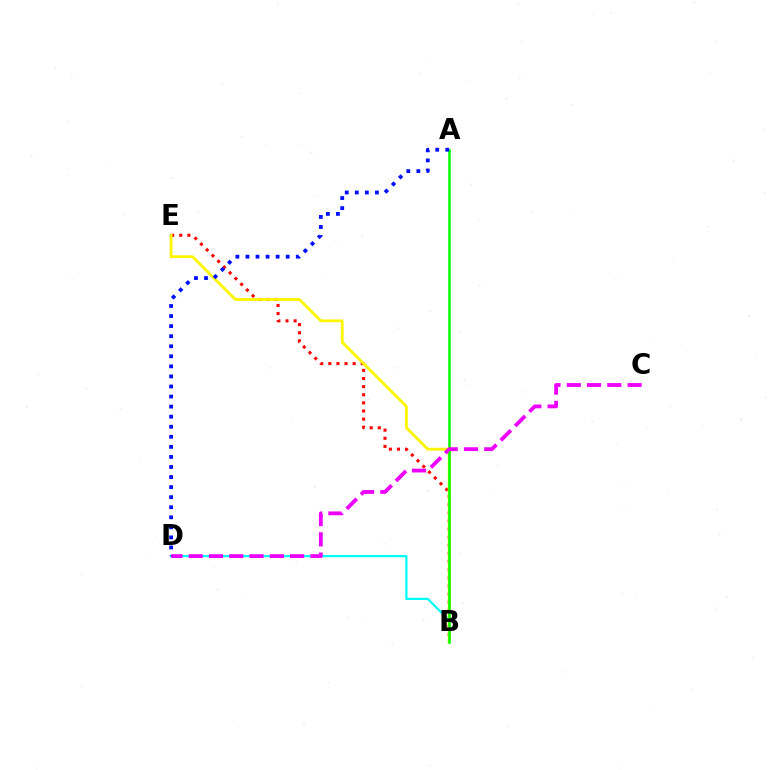{('B', 'E'): [{'color': '#ff0000', 'line_style': 'dotted', 'thickness': 2.21}, {'color': '#fcf500', 'line_style': 'solid', 'thickness': 2.02}], ('B', 'D'): [{'color': '#00fff6', 'line_style': 'solid', 'thickness': 1.61}], ('A', 'B'): [{'color': '#08ff00', 'line_style': 'solid', 'thickness': 1.86}], ('C', 'D'): [{'color': '#ee00ff', 'line_style': 'dashed', 'thickness': 2.75}], ('A', 'D'): [{'color': '#0010ff', 'line_style': 'dotted', 'thickness': 2.73}]}